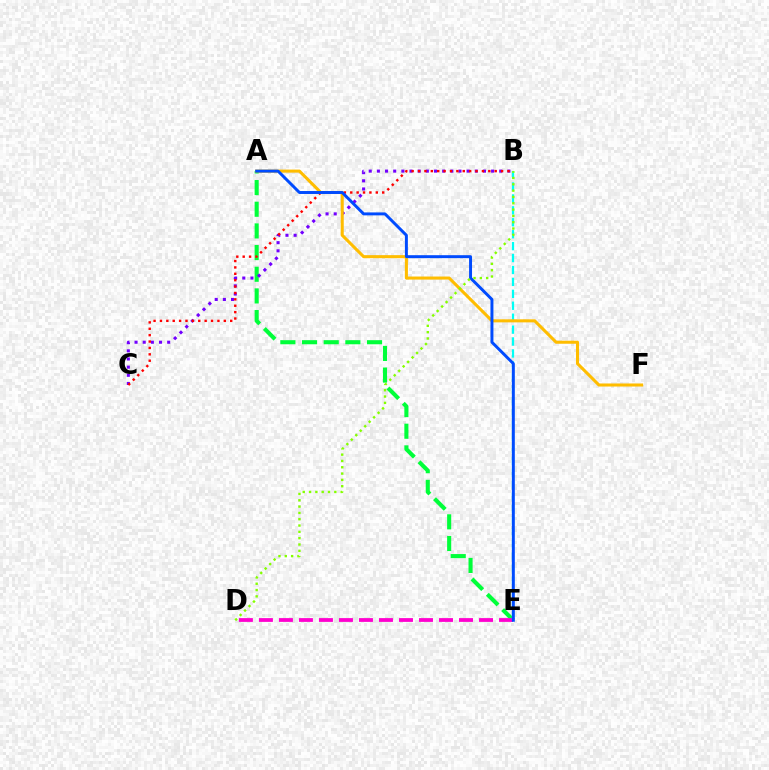{('A', 'E'): [{'color': '#00ff39', 'line_style': 'dashed', 'thickness': 2.94}, {'color': '#004bff', 'line_style': 'solid', 'thickness': 2.12}], ('D', 'E'): [{'color': '#ff00cf', 'line_style': 'dashed', 'thickness': 2.72}], ('B', 'E'): [{'color': '#00fff6', 'line_style': 'dashed', 'thickness': 1.62}], ('B', 'C'): [{'color': '#7200ff', 'line_style': 'dotted', 'thickness': 2.22}, {'color': '#ff0000', 'line_style': 'dotted', 'thickness': 1.74}], ('A', 'F'): [{'color': '#ffbd00', 'line_style': 'solid', 'thickness': 2.2}], ('B', 'D'): [{'color': '#84ff00', 'line_style': 'dotted', 'thickness': 1.72}]}